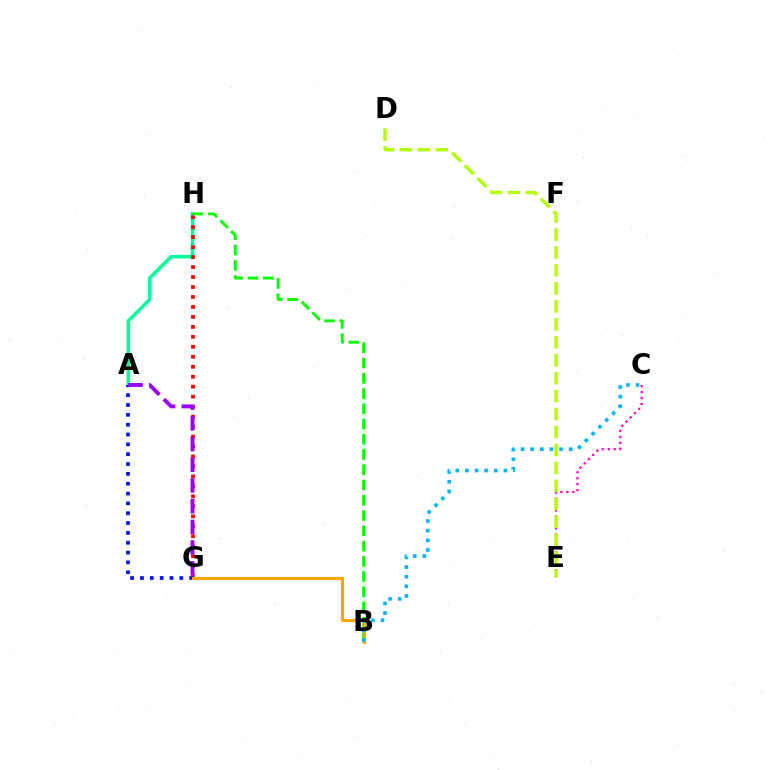{('C', 'E'): [{'color': '#ff00bd', 'line_style': 'dotted', 'thickness': 1.62}], ('A', 'H'): [{'color': '#00ff9d', 'line_style': 'solid', 'thickness': 2.55}], ('G', 'H'): [{'color': '#ff0000', 'line_style': 'dotted', 'thickness': 2.71}], ('A', 'G'): [{'color': '#0010ff', 'line_style': 'dotted', 'thickness': 2.67}, {'color': '#9b00ff', 'line_style': 'dashed', 'thickness': 2.81}], ('B', 'H'): [{'color': '#08ff00', 'line_style': 'dashed', 'thickness': 2.07}], ('B', 'G'): [{'color': '#ffa500', 'line_style': 'solid', 'thickness': 2.25}], ('D', 'E'): [{'color': '#b3ff00', 'line_style': 'dashed', 'thickness': 2.44}], ('B', 'C'): [{'color': '#00b5ff', 'line_style': 'dotted', 'thickness': 2.62}]}